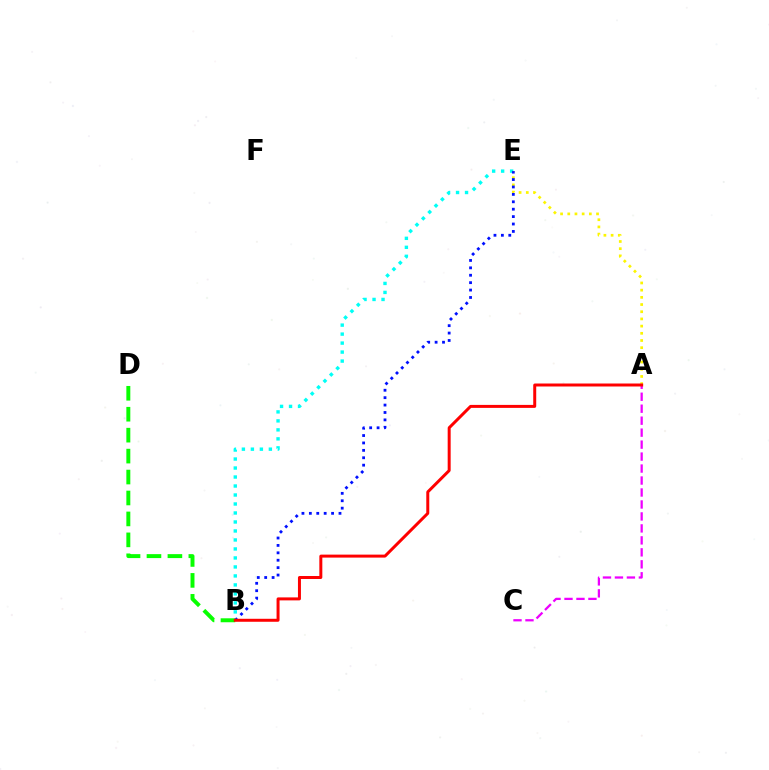{('B', 'E'): [{'color': '#00fff6', 'line_style': 'dotted', 'thickness': 2.44}, {'color': '#0010ff', 'line_style': 'dotted', 'thickness': 2.01}], ('A', 'C'): [{'color': '#ee00ff', 'line_style': 'dashed', 'thickness': 1.63}], ('A', 'E'): [{'color': '#fcf500', 'line_style': 'dotted', 'thickness': 1.95}], ('B', 'D'): [{'color': '#08ff00', 'line_style': 'dashed', 'thickness': 2.84}], ('A', 'B'): [{'color': '#ff0000', 'line_style': 'solid', 'thickness': 2.15}]}